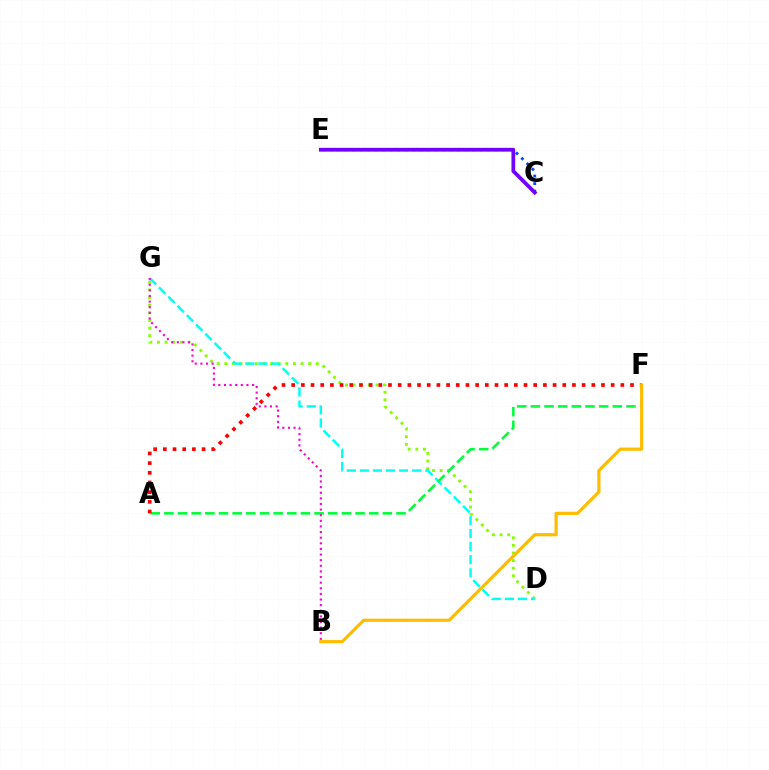{('D', 'G'): [{'color': '#84ff00', 'line_style': 'dotted', 'thickness': 2.07}, {'color': '#00fff6', 'line_style': 'dashed', 'thickness': 1.78}], ('C', 'E'): [{'color': '#004bff', 'line_style': 'dotted', 'thickness': 2.04}, {'color': '#7200ff', 'line_style': 'solid', 'thickness': 2.72}], ('A', 'F'): [{'color': '#00ff39', 'line_style': 'dashed', 'thickness': 1.86}, {'color': '#ff0000', 'line_style': 'dotted', 'thickness': 2.63}], ('B', 'G'): [{'color': '#ff00cf', 'line_style': 'dotted', 'thickness': 1.53}], ('B', 'F'): [{'color': '#ffbd00', 'line_style': 'solid', 'thickness': 2.31}]}